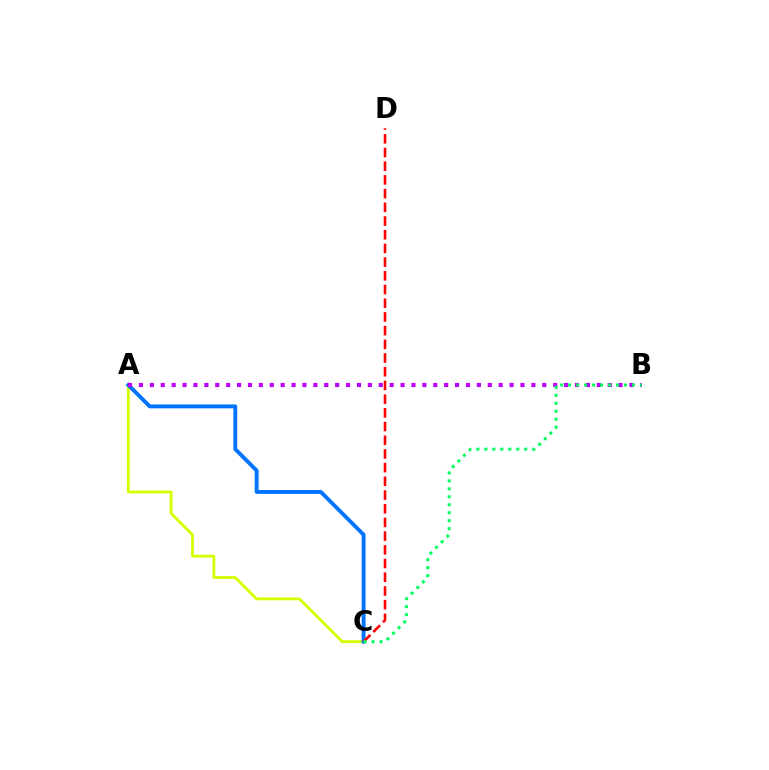{('A', 'C'): [{'color': '#d1ff00', 'line_style': 'solid', 'thickness': 2.02}, {'color': '#0074ff', 'line_style': 'solid', 'thickness': 2.8}], ('A', 'B'): [{'color': '#b900ff', 'line_style': 'dotted', 'thickness': 2.96}], ('C', 'D'): [{'color': '#ff0000', 'line_style': 'dashed', 'thickness': 1.86}], ('B', 'C'): [{'color': '#00ff5c', 'line_style': 'dotted', 'thickness': 2.17}]}